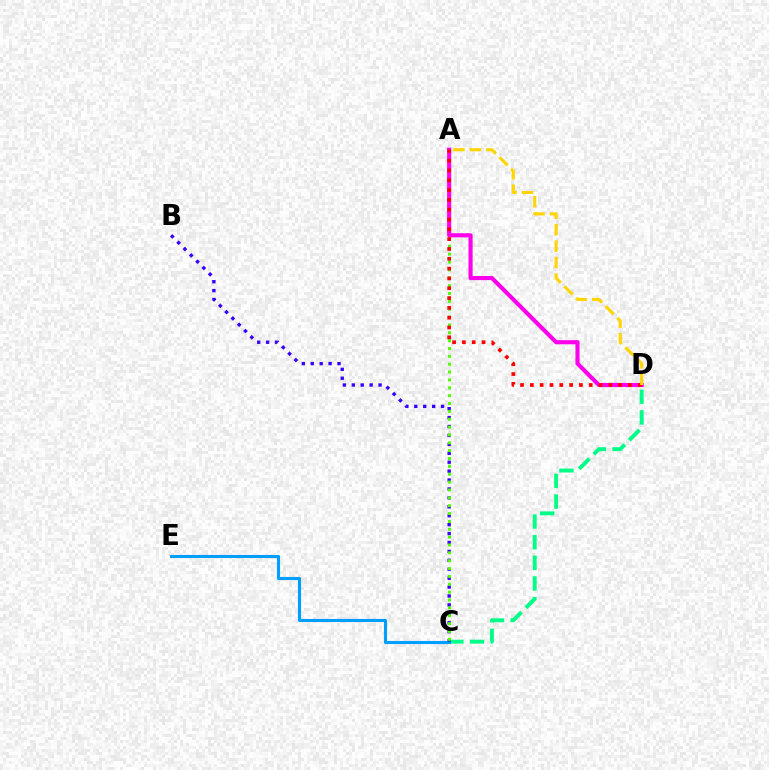{('C', 'D'): [{'color': '#00ff86', 'line_style': 'dashed', 'thickness': 2.81}], ('C', 'E'): [{'color': '#009eff', 'line_style': 'solid', 'thickness': 2.23}], ('B', 'C'): [{'color': '#3700ff', 'line_style': 'dotted', 'thickness': 2.42}], ('A', 'C'): [{'color': '#4fff00', 'line_style': 'dotted', 'thickness': 2.14}], ('A', 'D'): [{'color': '#ff00ed', 'line_style': 'solid', 'thickness': 2.97}, {'color': '#ff0000', 'line_style': 'dotted', 'thickness': 2.67}, {'color': '#ffd500', 'line_style': 'dashed', 'thickness': 2.24}]}